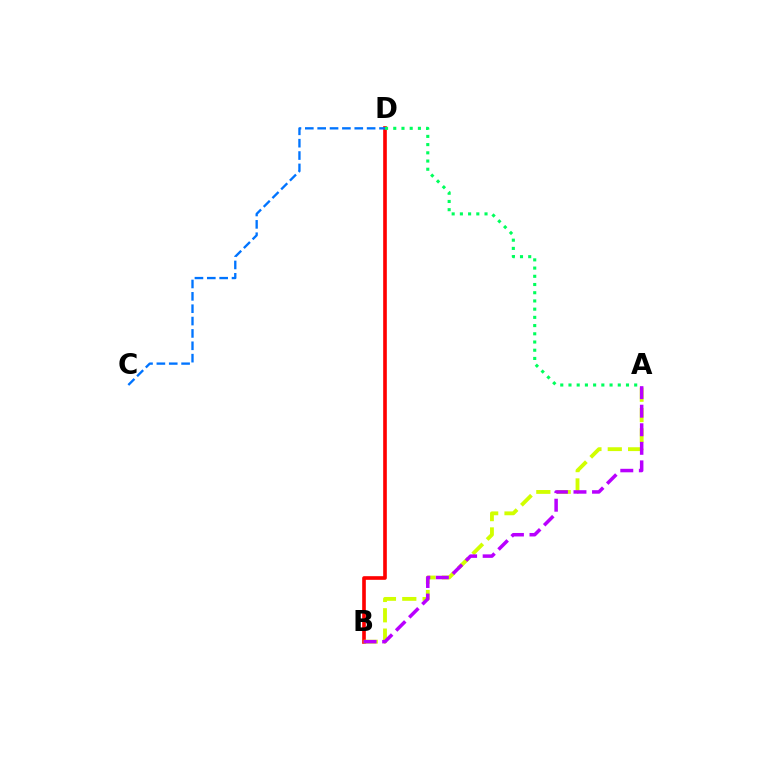{('B', 'D'): [{'color': '#ff0000', 'line_style': 'solid', 'thickness': 2.62}], ('C', 'D'): [{'color': '#0074ff', 'line_style': 'dashed', 'thickness': 1.68}], ('A', 'B'): [{'color': '#d1ff00', 'line_style': 'dashed', 'thickness': 2.76}, {'color': '#b900ff', 'line_style': 'dashed', 'thickness': 2.52}], ('A', 'D'): [{'color': '#00ff5c', 'line_style': 'dotted', 'thickness': 2.23}]}